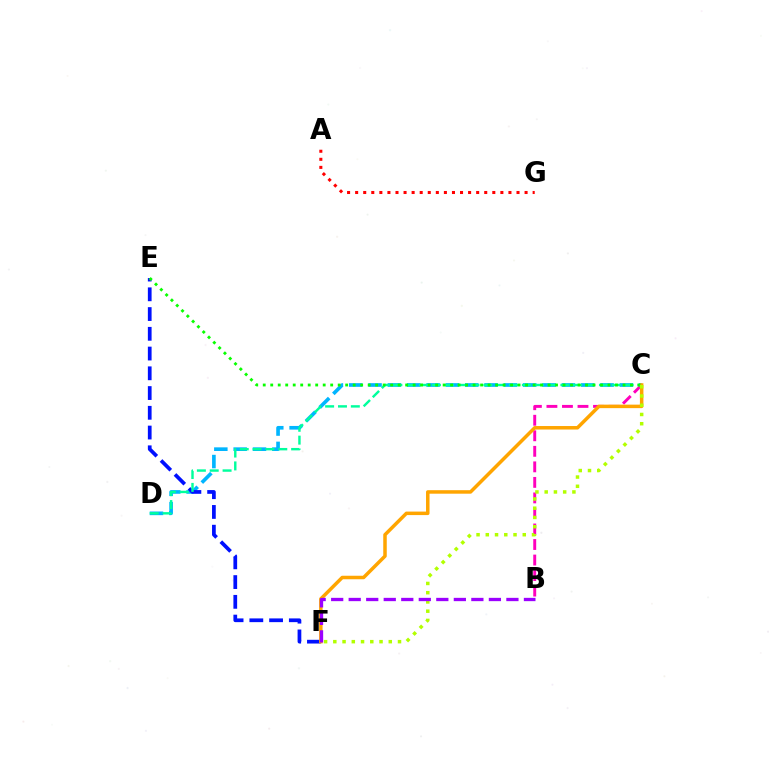{('B', 'C'): [{'color': '#ff00bd', 'line_style': 'dashed', 'thickness': 2.11}], ('A', 'G'): [{'color': '#ff0000', 'line_style': 'dotted', 'thickness': 2.19}], ('C', 'D'): [{'color': '#00b5ff', 'line_style': 'dashed', 'thickness': 2.63}, {'color': '#00ff9d', 'line_style': 'dashed', 'thickness': 1.75}], ('E', 'F'): [{'color': '#0010ff', 'line_style': 'dashed', 'thickness': 2.68}], ('C', 'F'): [{'color': '#ffa500', 'line_style': 'solid', 'thickness': 2.52}, {'color': '#b3ff00', 'line_style': 'dotted', 'thickness': 2.51}], ('C', 'E'): [{'color': '#08ff00', 'line_style': 'dotted', 'thickness': 2.04}], ('B', 'F'): [{'color': '#9b00ff', 'line_style': 'dashed', 'thickness': 2.38}]}